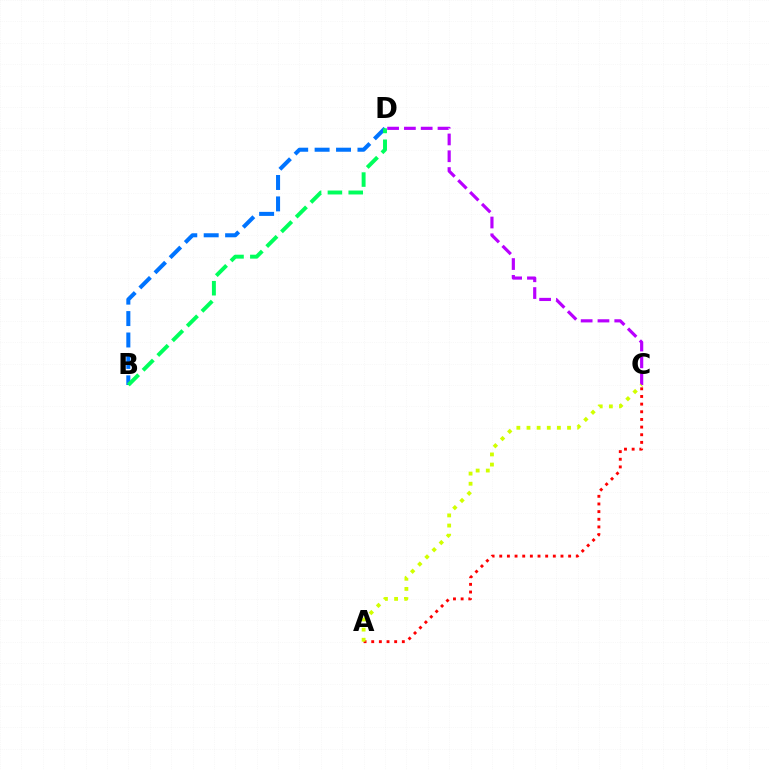{('C', 'D'): [{'color': '#b900ff', 'line_style': 'dashed', 'thickness': 2.28}], ('A', 'C'): [{'color': '#ff0000', 'line_style': 'dotted', 'thickness': 2.08}, {'color': '#d1ff00', 'line_style': 'dotted', 'thickness': 2.75}], ('B', 'D'): [{'color': '#0074ff', 'line_style': 'dashed', 'thickness': 2.91}, {'color': '#00ff5c', 'line_style': 'dashed', 'thickness': 2.83}]}